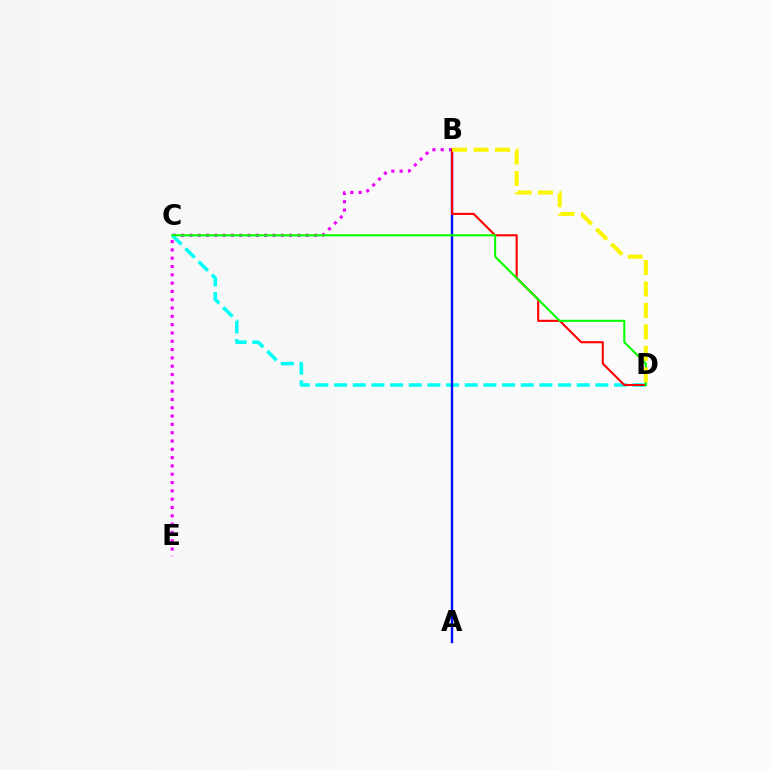{('B', 'E'): [{'color': '#ee00ff', 'line_style': 'dotted', 'thickness': 2.26}], ('C', 'D'): [{'color': '#00fff6', 'line_style': 'dashed', 'thickness': 2.54}, {'color': '#08ff00', 'line_style': 'solid', 'thickness': 1.51}], ('A', 'B'): [{'color': '#0010ff', 'line_style': 'solid', 'thickness': 1.73}], ('B', 'D'): [{'color': '#ff0000', 'line_style': 'solid', 'thickness': 1.51}, {'color': '#fcf500', 'line_style': 'dashed', 'thickness': 2.91}]}